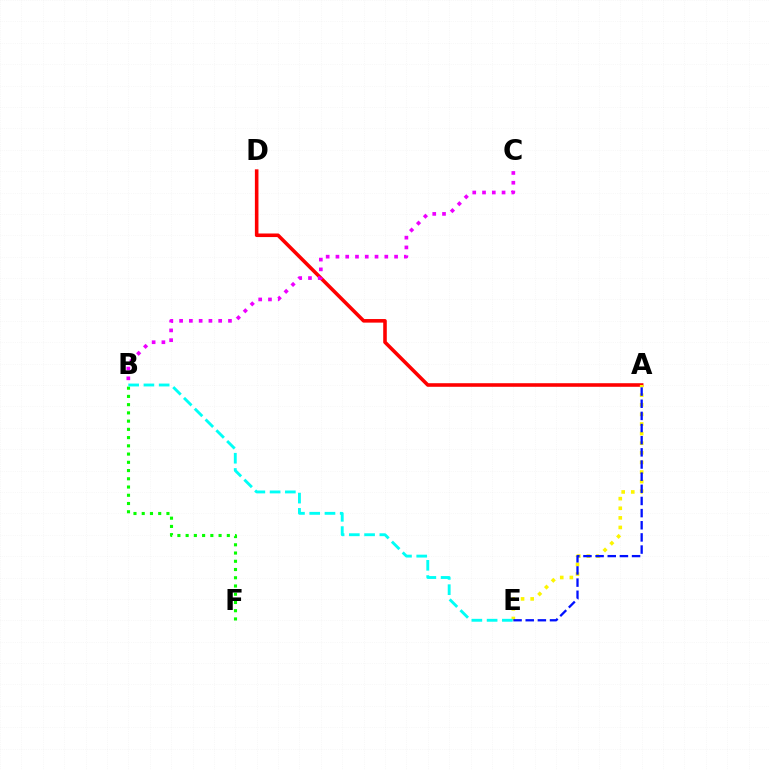{('B', 'F'): [{'color': '#08ff00', 'line_style': 'dotted', 'thickness': 2.24}], ('A', 'D'): [{'color': '#ff0000', 'line_style': 'solid', 'thickness': 2.58}], ('A', 'E'): [{'color': '#fcf500', 'line_style': 'dotted', 'thickness': 2.61}, {'color': '#0010ff', 'line_style': 'dashed', 'thickness': 1.65}], ('B', 'C'): [{'color': '#ee00ff', 'line_style': 'dotted', 'thickness': 2.66}], ('B', 'E'): [{'color': '#00fff6', 'line_style': 'dashed', 'thickness': 2.07}]}